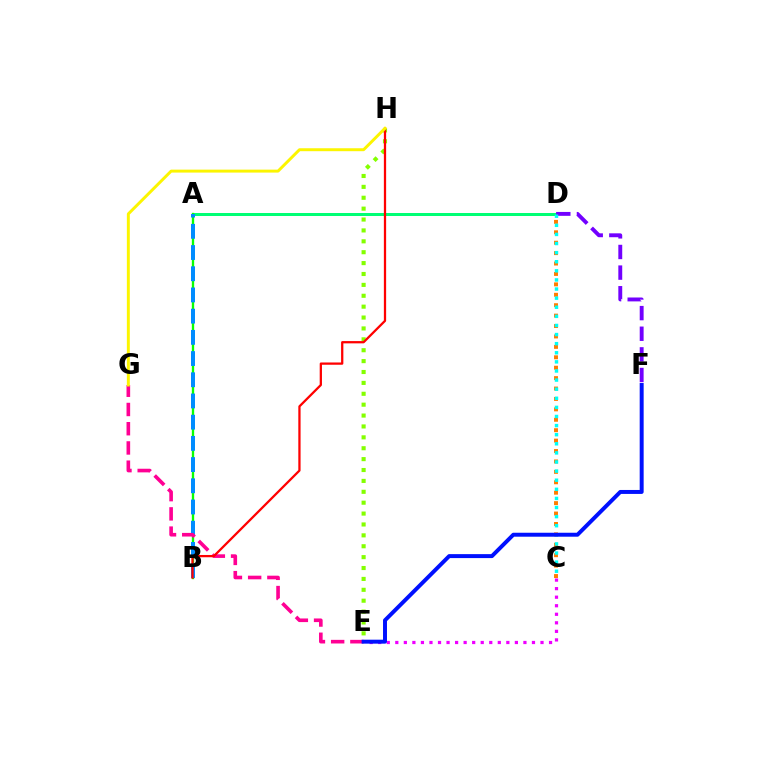{('A', 'D'): [{'color': '#00ff74', 'line_style': 'solid', 'thickness': 2.16}], ('E', 'H'): [{'color': '#84ff00', 'line_style': 'dotted', 'thickness': 2.96}], ('A', 'B'): [{'color': '#08ff00', 'line_style': 'solid', 'thickness': 1.68}, {'color': '#008cff', 'line_style': 'dashed', 'thickness': 2.88}], ('D', 'F'): [{'color': '#7200ff', 'line_style': 'dashed', 'thickness': 2.8}], ('C', 'D'): [{'color': '#ff7c00', 'line_style': 'dotted', 'thickness': 2.83}, {'color': '#00fff6', 'line_style': 'dotted', 'thickness': 2.47}], ('E', 'G'): [{'color': '#ff0094', 'line_style': 'dashed', 'thickness': 2.61}], ('C', 'E'): [{'color': '#ee00ff', 'line_style': 'dotted', 'thickness': 2.32}], ('E', 'F'): [{'color': '#0010ff', 'line_style': 'solid', 'thickness': 2.85}], ('B', 'H'): [{'color': '#ff0000', 'line_style': 'solid', 'thickness': 1.63}], ('G', 'H'): [{'color': '#fcf500', 'line_style': 'solid', 'thickness': 2.12}]}